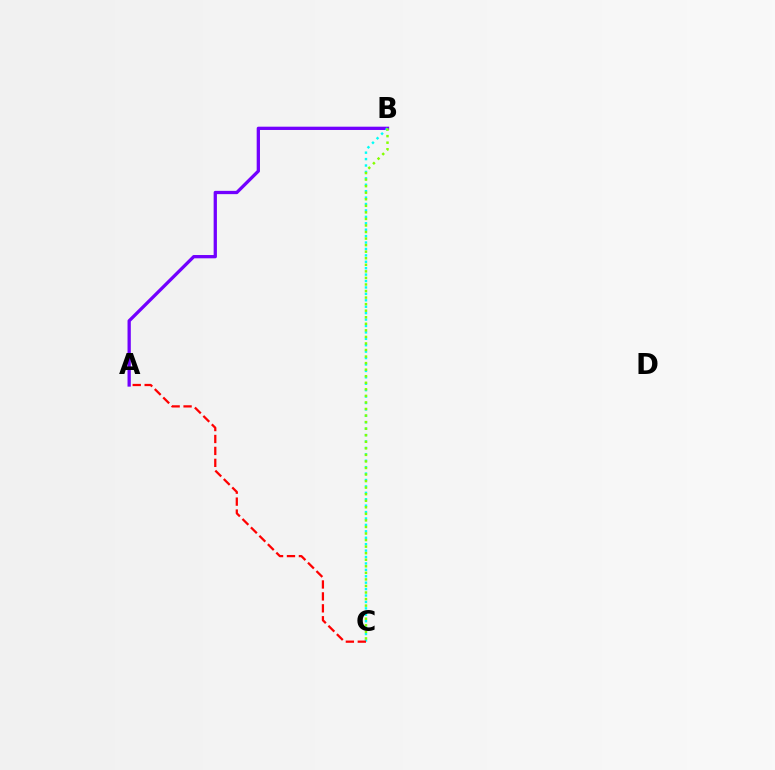{('A', 'B'): [{'color': '#7200ff', 'line_style': 'solid', 'thickness': 2.36}], ('B', 'C'): [{'color': '#00fff6', 'line_style': 'dotted', 'thickness': 1.74}, {'color': '#84ff00', 'line_style': 'dotted', 'thickness': 1.78}], ('A', 'C'): [{'color': '#ff0000', 'line_style': 'dashed', 'thickness': 1.62}]}